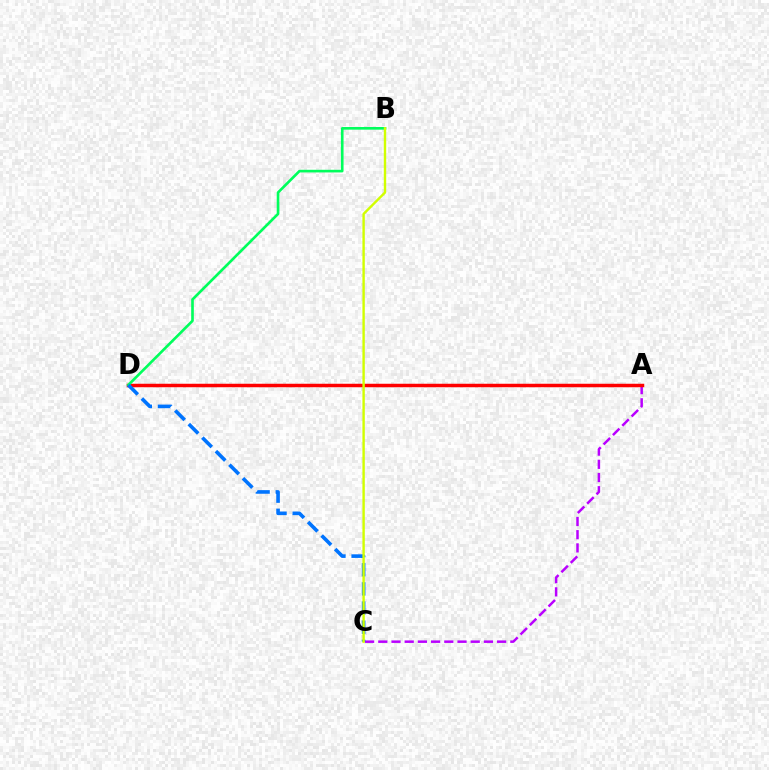{('A', 'C'): [{'color': '#b900ff', 'line_style': 'dashed', 'thickness': 1.79}], ('A', 'D'): [{'color': '#ff0000', 'line_style': 'solid', 'thickness': 2.51}], ('B', 'D'): [{'color': '#00ff5c', 'line_style': 'solid', 'thickness': 1.91}], ('C', 'D'): [{'color': '#0074ff', 'line_style': 'dashed', 'thickness': 2.6}], ('B', 'C'): [{'color': '#d1ff00', 'line_style': 'solid', 'thickness': 1.73}]}